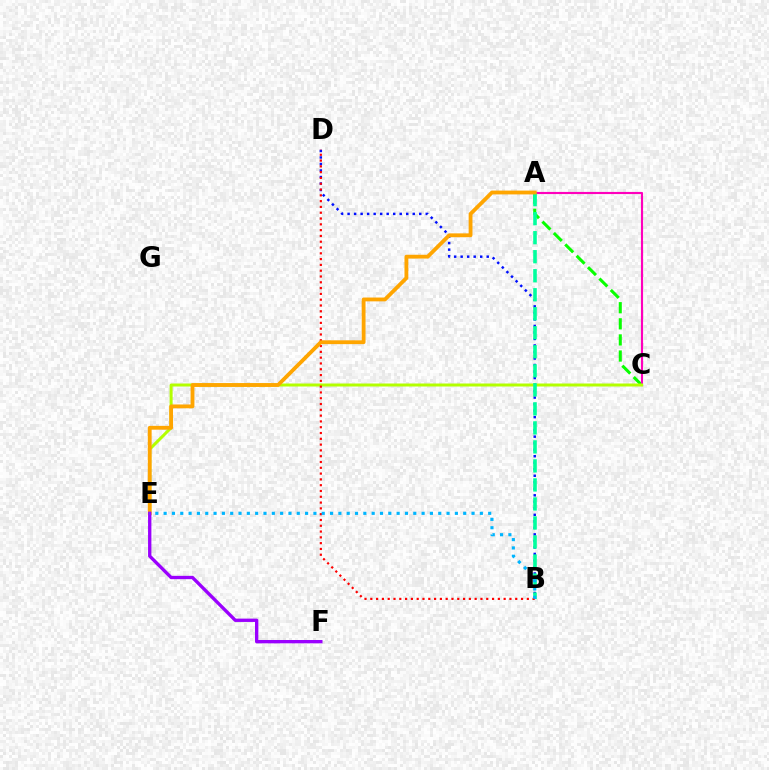{('B', 'D'): [{'color': '#0010ff', 'line_style': 'dotted', 'thickness': 1.77}, {'color': '#ff0000', 'line_style': 'dotted', 'thickness': 1.57}], ('A', 'C'): [{'color': '#08ff00', 'line_style': 'dashed', 'thickness': 2.19}, {'color': '#ff00bd', 'line_style': 'solid', 'thickness': 1.54}], ('C', 'E'): [{'color': '#b3ff00', 'line_style': 'solid', 'thickness': 2.16}], ('A', 'B'): [{'color': '#00ff9d', 'line_style': 'dashed', 'thickness': 2.58}], ('A', 'E'): [{'color': '#ffa500', 'line_style': 'solid', 'thickness': 2.75}], ('E', 'F'): [{'color': '#9b00ff', 'line_style': 'solid', 'thickness': 2.4}], ('B', 'E'): [{'color': '#00b5ff', 'line_style': 'dotted', 'thickness': 2.26}]}